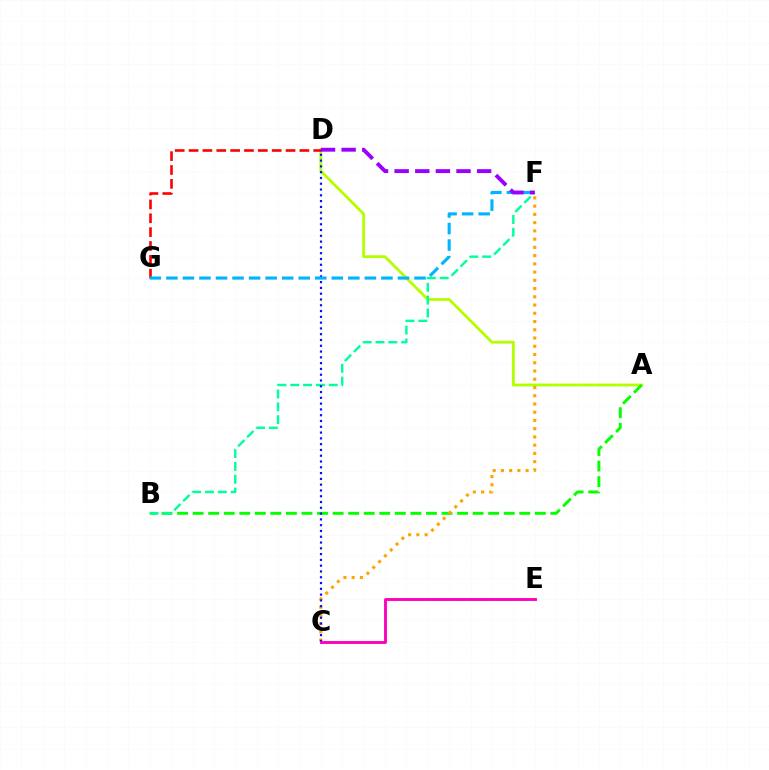{('A', 'D'): [{'color': '#b3ff00', 'line_style': 'solid', 'thickness': 2.03}], ('A', 'B'): [{'color': '#08ff00', 'line_style': 'dashed', 'thickness': 2.11}], ('D', 'G'): [{'color': '#ff0000', 'line_style': 'dashed', 'thickness': 1.88}], ('C', 'F'): [{'color': '#ffa500', 'line_style': 'dotted', 'thickness': 2.24}], ('B', 'F'): [{'color': '#00ff9d', 'line_style': 'dashed', 'thickness': 1.74}], ('C', 'D'): [{'color': '#0010ff', 'line_style': 'dotted', 'thickness': 1.57}], ('F', 'G'): [{'color': '#00b5ff', 'line_style': 'dashed', 'thickness': 2.25}], ('C', 'E'): [{'color': '#ff00bd', 'line_style': 'solid', 'thickness': 2.08}], ('D', 'F'): [{'color': '#9b00ff', 'line_style': 'dashed', 'thickness': 2.8}]}